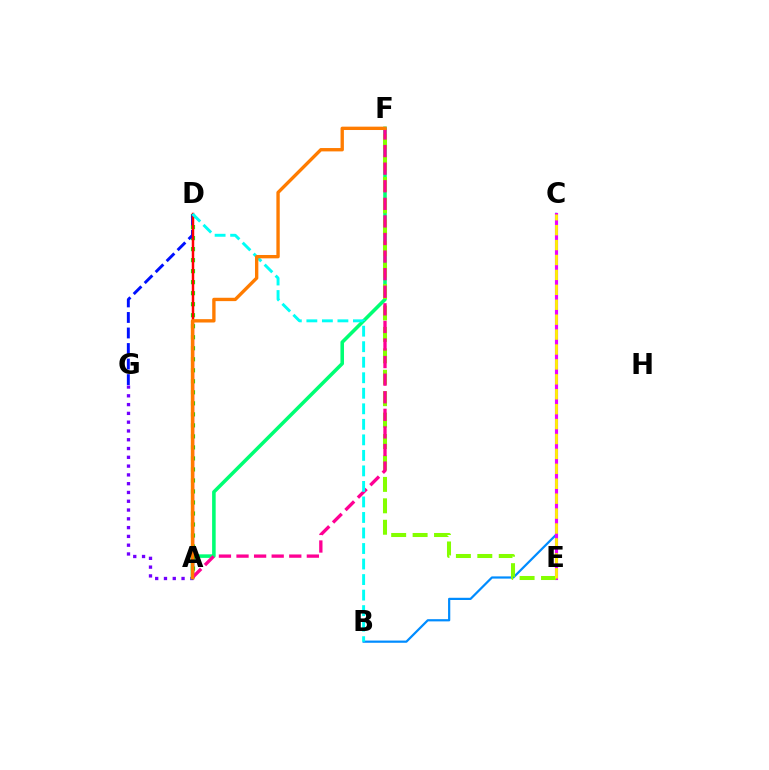{('B', 'C'): [{'color': '#008cff', 'line_style': 'solid', 'thickness': 1.59}], ('A', 'G'): [{'color': '#7200ff', 'line_style': 'dotted', 'thickness': 2.39}], ('C', 'E'): [{'color': '#ee00ff', 'line_style': 'solid', 'thickness': 2.26}, {'color': '#fcf500', 'line_style': 'dashed', 'thickness': 2.03}], ('A', 'F'): [{'color': '#00ff74', 'line_style': 'solid', 'thickness': 2.57}, {'color': '#ff0094', 'line_style': 'dashed', 'thickness': 2.39}, {'color': '#ff7c00', 'line_style': 'solid', 'thickness': 2.42}], ('A', 'D'): [{'color': '#08ff00', 'line_style': 'dotted', 'thickness': 2.99}, {'color': '#ff0000', 'line_style': 'solid', 'thickness': 1.79}], ('D', 'G'): [{'color': '#0010ff', 'line_style': 'dashed', 'thickness': 2.11}], ('E', 'F'): [{'color': '#84ff00', 'line_style': 'dashed', 'thickness': 2.91}], ('B', 'D'): [{'color': '#00fff6', 'line_style': 'dashed', 'thickness': 2.11}]}